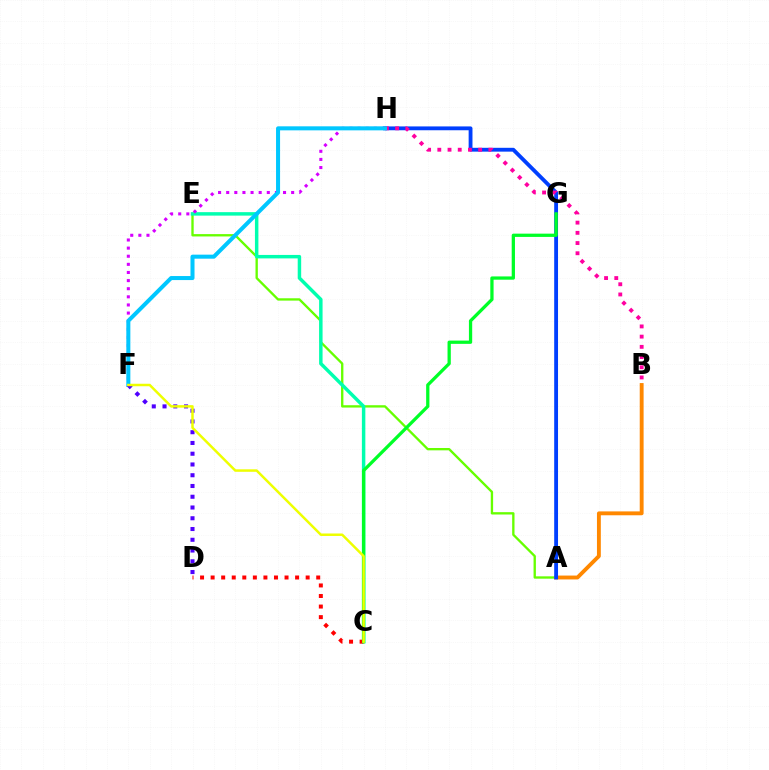{('A', 'E'): [{'color': '#66ff00', 'line_style': 'solid', 'thickness': 1.69}], ('A', 'B'): [{'color': '#ff8800', 'line_style': 'solid', 'thickness': 2.79}], ('A', 'H'): [{'color': '#003fff', 'line_style': 'solid', 'thickness': 2.76}], ('C', 'E'): [{'color': '#00ffaf', 'line_style': 'solid', 'thickness': 2.49}], ('F', 'H'): [{'color': '#d600ff', 'line_style': 'dotted', 'thickness': 2.21}, {'color': '#00c7ff', 'line_style': 'solid', 'thickness': 2.9}], ('B', 'H'): [{'color': '#ff00a0', 'line_style': 'dotted', 'thickness': 2.77}], ('D', 'F'): [{'color': '#4f00ff', 'line_style': 'dotted', 'thickness': 2.92}], ('C', 'D'): [{'color': '#ff0000', 'line_style': 'dotted', 'thickness': 2.87}], ('C', 'G'): [{'color': '#00ff27', 'line_style': 'solid', 'thickness': 2.35}], ('C', 'F'): [{'color': '#eeff00', 'line_style': 'solid', 'thickness': 1.79}]}